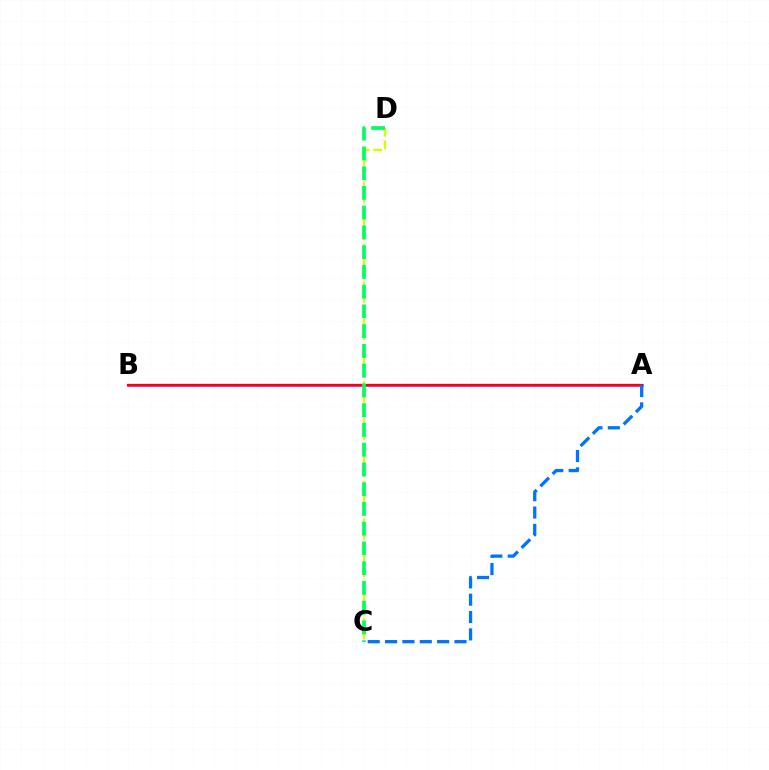{('A', 'B'): [{'color': '#b900ff', 'line_style': 'solid', 'thickness': 1.81}, {'color': '#ff0000', 'line_style': 'solid', 'thickness': 1.63}], ('C', 'D'): [{'color': '#d1ff00', 'line_style': 'dashed', 'thickness': 1.69}, {'color': '#00ff5c', 'line_style': 'dashed', 'thickness': 2.68}], ('A', 'C'): [{'color': '#0074ff', 'line_style': 'dashed', 'thickness': 2.36}]}